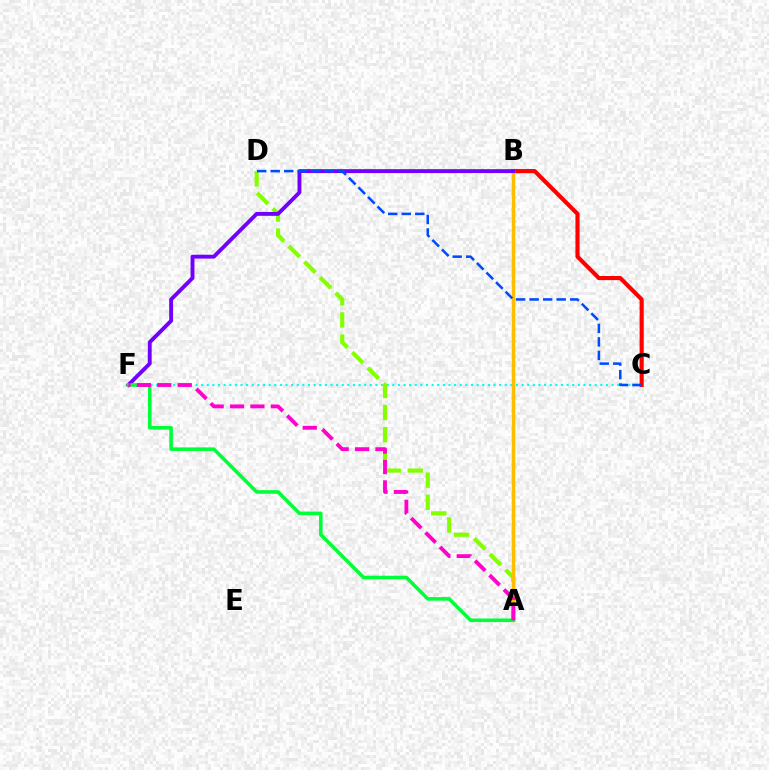{('C', 'F'): [{'color': '#00fff6', 'line_style': 'dotted', 'thickness': 1.53}], ('B', 'C'): [{'color': '#ff0000', 'line_style': 'solid', 'thickness': 2.97}], ('A', 'D'): [{'color': '#84ff00', 'line_style': 'dashed', 'thickness': 3.0}], ('A', 'B'): [{'color': '#ffbd00', 'line_style': 'solid', 'thickness': 2.52}], ('B', 'F'): [{'color': '#7200ff', 'line_style': 'solid', 'thickness': 2.8}], ('A', 'F'): [{'color': '#00ff39', 'line_style': 'solid', 'thickness': 2.57}, {'color': '#ff00cf', 'line_style': 'dashed', 'thickness': 2.77}], ('C', 'D'): [{'color': '#004bff', 'line_style': 'dashed', 'thickness': 1.84}]}